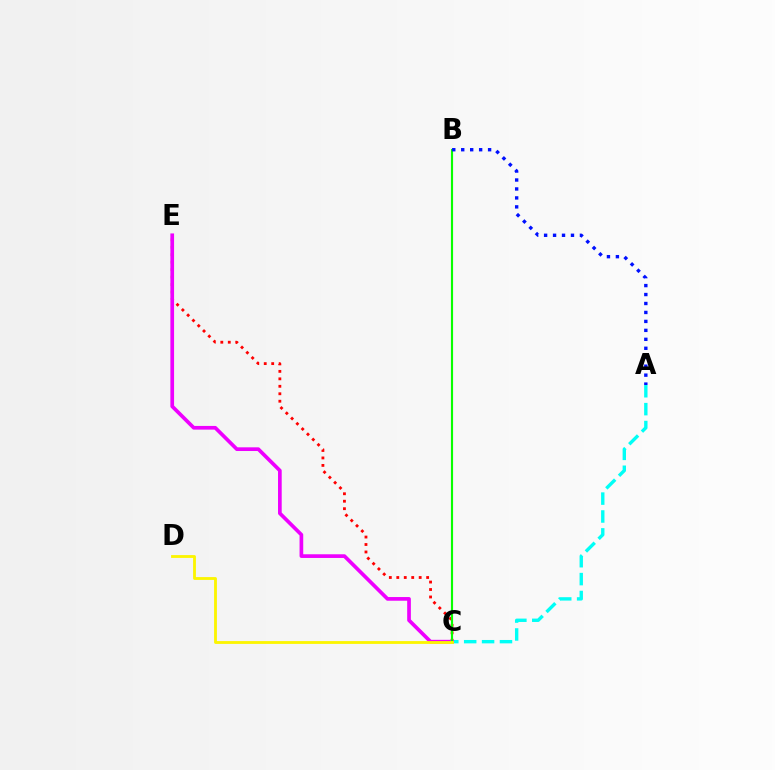{('C', 'E'): [{'color': '#ff0000', 'line_style': 'dotted', 'thickness': 2.03}, {'color': '#ee00ff', 'line_style': 'solid', 'thickness': 2.65}], ('A', 'C'): [{'color': '#00fff6', 'line_style': 'dashed', 'thickness': 2.43}], ('B', 'C'): [{'color': '#08ff00', 'line_style': 'solid', 'thickness': 1.54}], ('A', 'B'): [{'color': '#0010ff', 'line_style': 'dotted', 'thickness': 2.43}], ('C', 'D'): [{'color': '#fcf500', 'line_style': 'solid', 'thickness': 2.03}]}